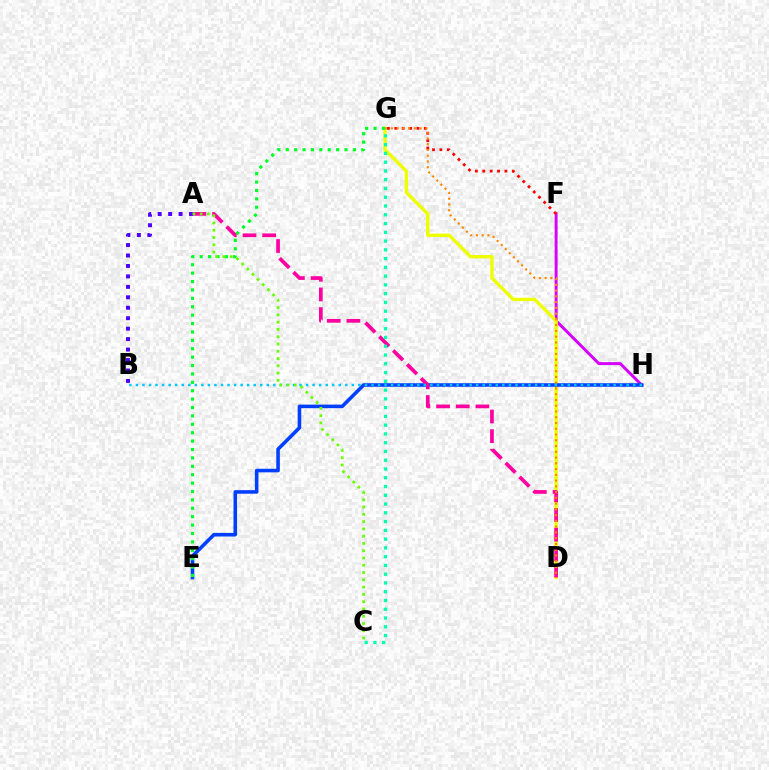{('F', 'H'): [{'color': '#d600ff', 'line_style': 'solid', 'thickness': 2.13}], ('D', 'G'): [{'color': '#eeff00', 'line_style': 'solid', 'thickness': 2.42}, {'color': '#ff8800', 'line_style': 'dotted', 'thickness': 1.56}], ('E', 'H'): [{'color': '#003fff', 'line_style': 'solid', 'thickness': 2.57}], ('A', 'D'): [{'color': '#ff00a0', 'line_style': 'dashed', 'thickness': 2.67}], ('F', 'G'): [{'color': '#ff0000', 'line_style': 'dotted', 'thickness': 2.01}], ('A', 'B'): [{'color': '#4f00ff', 'line_style': 'dotted', 'thickness': 2.84}], ('E', 'G'): [{'color': '#00ff27', 'line_style': 'dotted', 'thickness': 2.28}], ('B', 'H'): [{'color': '#00c7ff', 'line_style': 'dotted', 'thickness': 1.78}], ('C', 'G'): [{'color': '#00ffaf', 'line_style': 'dotted', 'thickness': 2.38}], ('A', 'C'): [{'color': '#66ff00', 'line_style': 'dotted', 'thickness': 1.98}]}